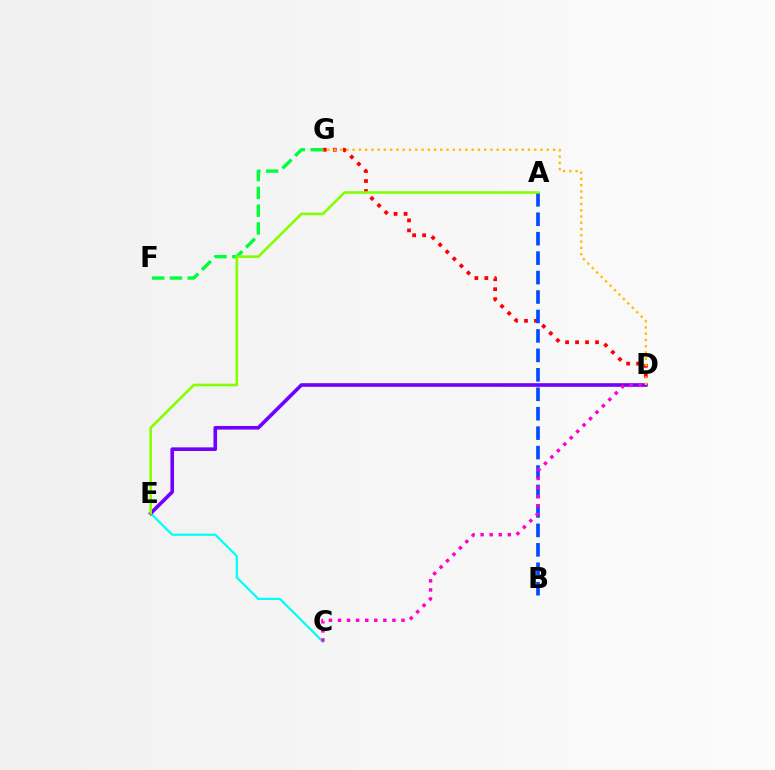{('F', 'G'): [{'color': '#00ff39', 'line_style': 'dashed', 'thickness': 2.42}], ('D', 'G'): [{'color': '#ff0000', 'line_style': 'dotted', 'thickness': 2.71}, {'color': '#ffbd00', 'line_style': 'dotted', 'thickness': 1.7}], ('A', 'B'): [{'color': '#004bff', 'line_style': 'dashed', 'thickness': 2.64}], ('C', 'E'): [{'color': '#00fff6', 'line_style': 'solid', 'thickness': 1.59}], ('D', 'E'): [{'color': '#7200ff', 'line_style': 'solid', 'thickness': 2.61}], ('C', 'D'): [{'color': '#ff00cf', 'line_style': 'dotted', 'thickness': 2.46}], ('A', 'E'): [{'color': '#84ff00', 'line_style': 'solid', 'thickness': 1.87}]}